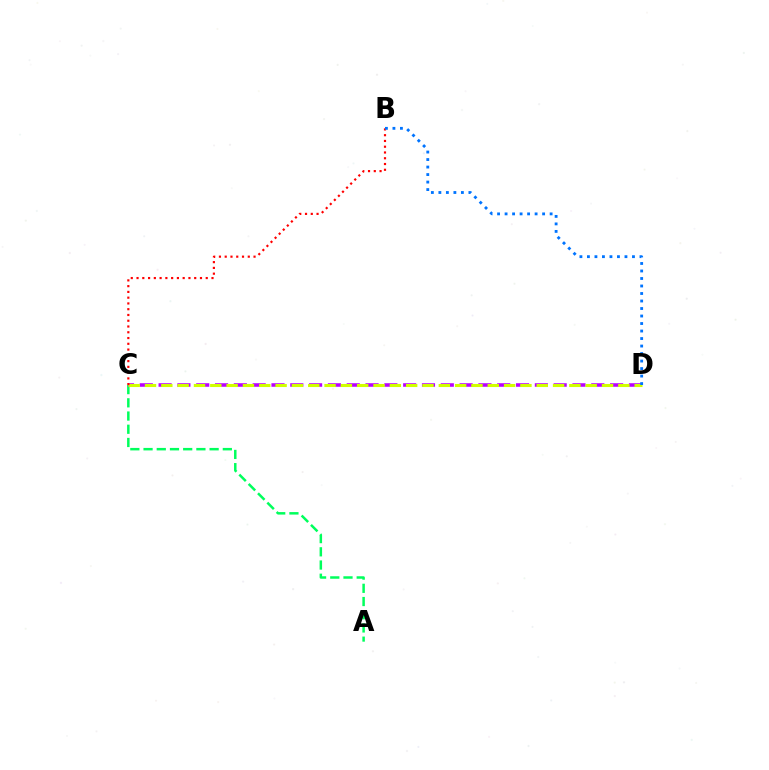{('A', 'C'): [{'color': '#00ff5c', 'line_style': 'dashed', 'thickness': 1.79}], ('C', 'D'): [{'color': '#b900ff', 'line_style': 'dashed', 'thickness': 2.56}, {'color': '#d1ff00', 'line_style': 'dashed', 'thickness': 2.22}], ('B', 'C'): [{'color': '#ff0000', 'line_style': 'dotted', 'thickness': 1.57}], ('B', 'D'): [{'color': '#0074ff', 'line_style': 'dotted', 'thickness': 2.04}]}